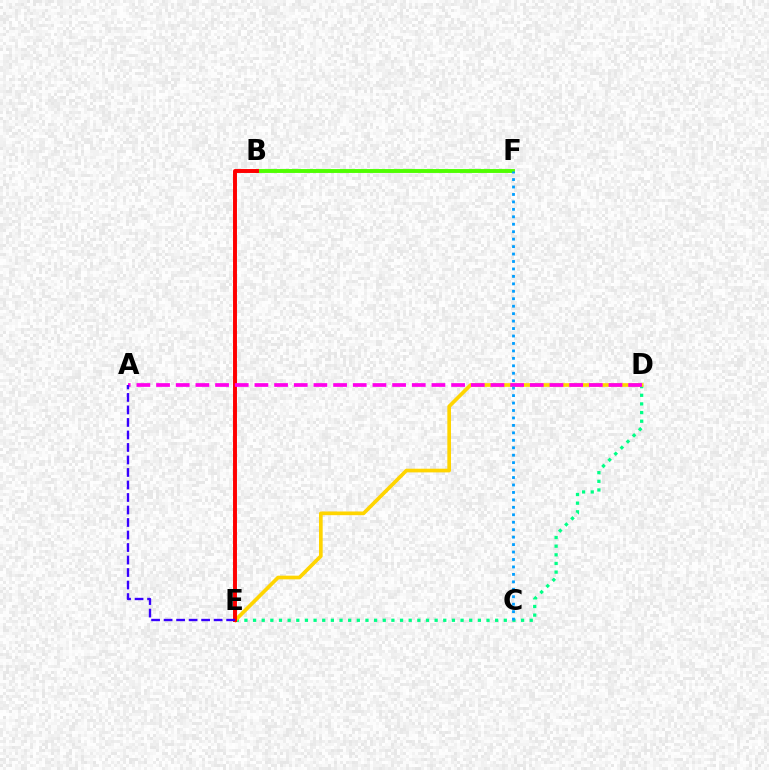{('D', 'E'): [{'color': '#00ff86', 'line_style': 'dotted', 'thickness': 2.35}, {'color': '#ffd500', 'line_style': 'solid', 'thickness': 2.65}], ('B', 'F'): [{'color': '#4fff00', 'line_style': 'solid', 'thickness': 2.8}], ('B', 'E'): [{'color': '#ff0000', 'line_style': 'solid', 'thickness': 2.83}], ('A', 'D'): [{'color': '#ff00ed', 'line_style': 'dashed', 'thickness': 2.67}], ('A', 'E'): [{'color': '#3700ff', 'line_style': 'dashed', 'thickness': 1.7}], ('C', 'F'): [{'color': '#009eff', 'line_style': 'dotted', 'thickness': 2.02}]}